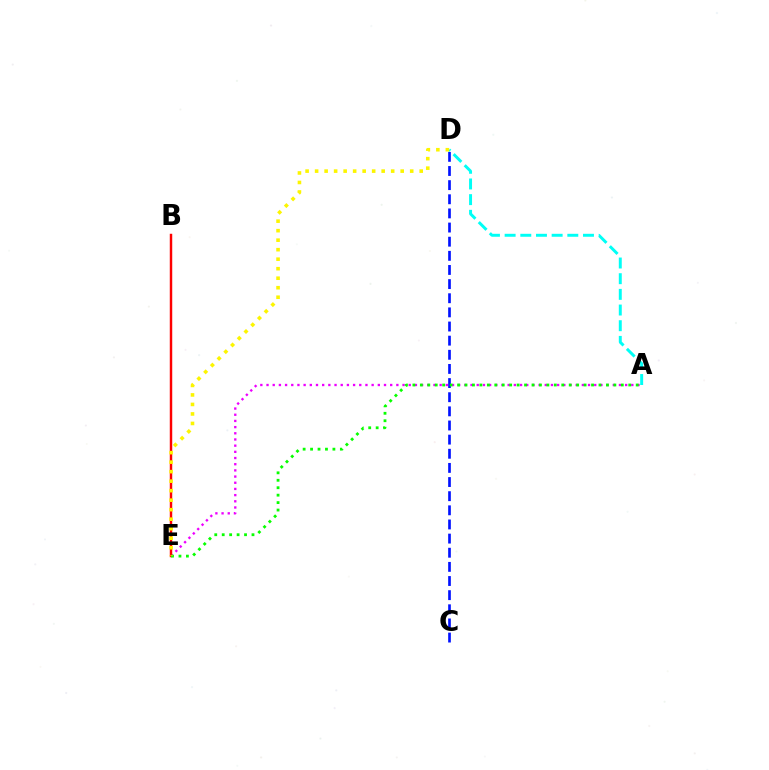{('C', 'D'): [{'color': '#0010ff', 'line_style': 'dashed', 'thickness': 1.92}], ('A', 'D'): [{'color': '#00fff6', 'line_style': 'dashed', 'thickness': 2.13}], ('A', 'E'): [{'color': '#ee00ff', 'line_style': 'dotted', 'thickness': 1.68}, {'color': '#08ff00', 'line_style': 'dotted', 'thickness': 2.02}], ('B', 'E'): [{'color': '#ff0000', 'line_style': 'solid', 'thickness': 1.77}], ('D', 'E'): [{'color': '#fcf500', 'line_style': 'dotted', 'thickness': 2.58}]}